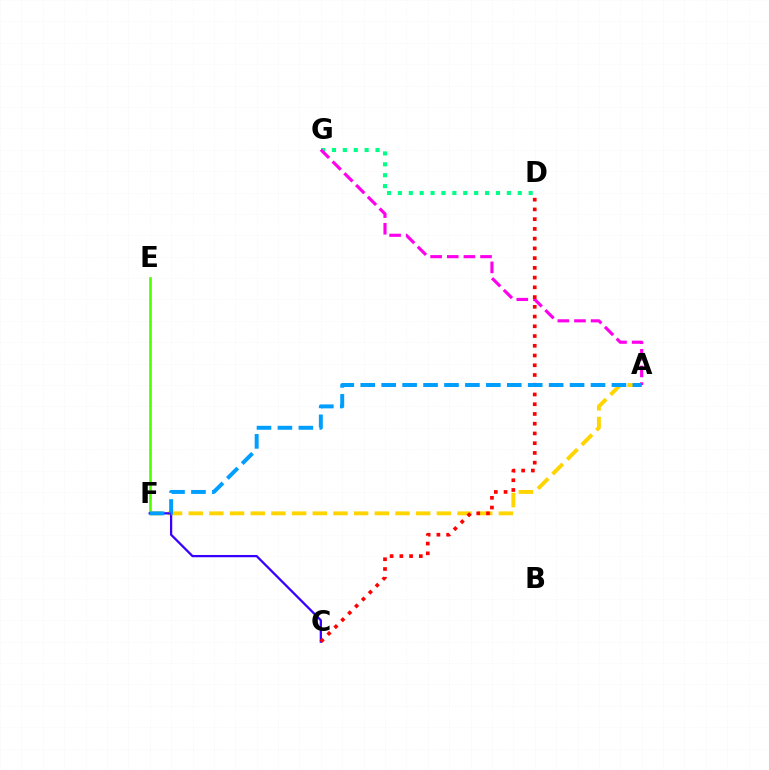{('D', 'G'): [{'color': '#00ff86', 'line_style': 'dotted', 'thickness': 2.96}], ('E', 'F'): [{'color': '#4fff00', 'line_style': 'solid', 'thickness': 1.91}], ('A', 'F'): [{'color': '#ffd500', 'line_style': 'dashed', 'thickness': 2.81}, {'color': '#009eff', 'line_style': 'dashed', 'thickness': 2.84}], ('C', 'F'): [{'color': '#3700ff', 'line_style': 'solid', 'thickness': 1.63}], ('A', 'G'): [{'color': '#ff00ed', 'line_style': 'dashed', 'thickness': 2.26}], ('C', 'D'): [{'color': '#ff0000', 'line_style': 'dotted', 'thickness': 2.65}]}